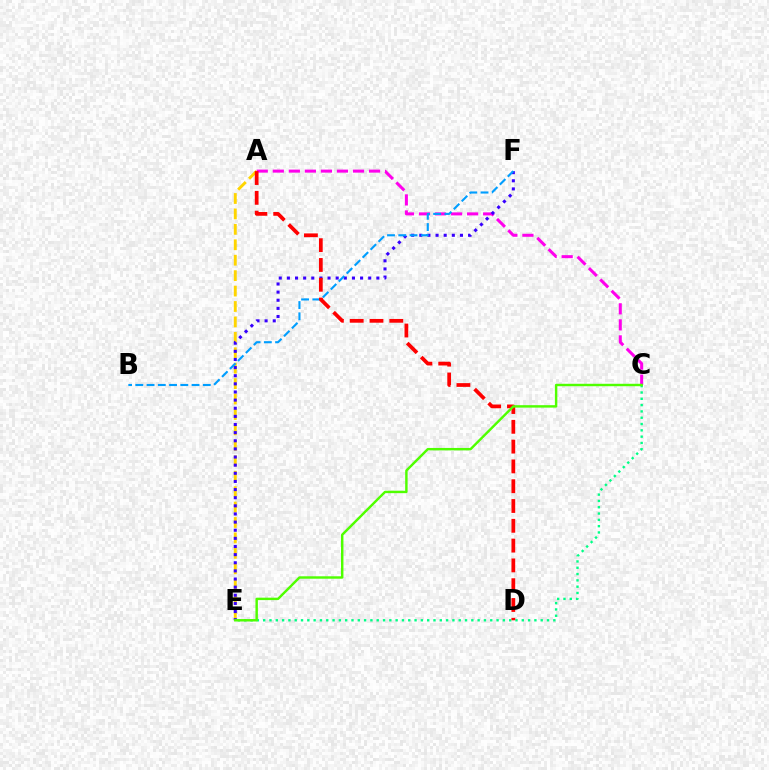{('A', 'C'): [{'color': '#ff00ed', 'line_style': 'dashed', 'thickness': 2.18}], ('A', 'E'): [{'color': '#ffd500', 'line_style': 'dashed', 'thickness': 2.1}], ('E', 'F'): [{'color': '#3700ff', 'line_style': 'dotted', 'thickness': 2.21}], ('C', 'E'): [{'color': '#00ff86', 'line_style': 'dotted', 'thickness': 1.71}, {'color': '#4fff00', 'line_style': 'solid', 'thickness': 1.75}], ('B', 'F'): [{'color': '#009eff', 'line_style': 'dashed', 'thickness': 1.53}], ('A', 'D'): [{'color': '#ff0000', 'line_style': 'dashed', 'thickness': 2.69}]}